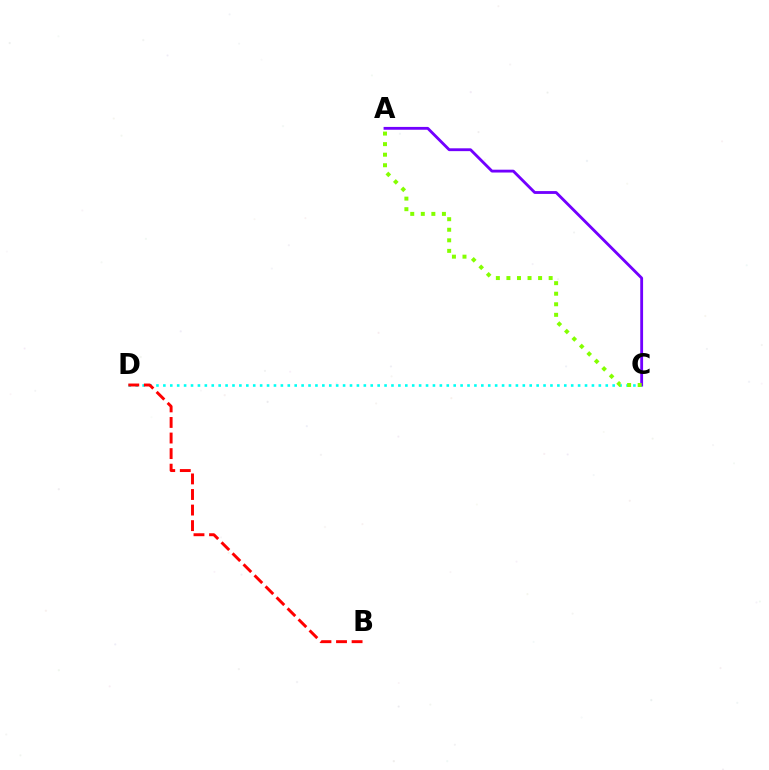{('C', 'D'): [{'color': '#00fff6', 'line_style': 'dotted', 'thickness': 1.88}], ('A', 'C'): [{'color': '#7200ff', 'line_style': 'solid', 'thickness': 2.04}, {'color': '#84ff00', 'line_style': 'dotted', 'thickness': 2.87}], ('B', 'D'): [{'color': '#ff0000', 'line_style': 'dashed', 'thickness': 2.12}]}